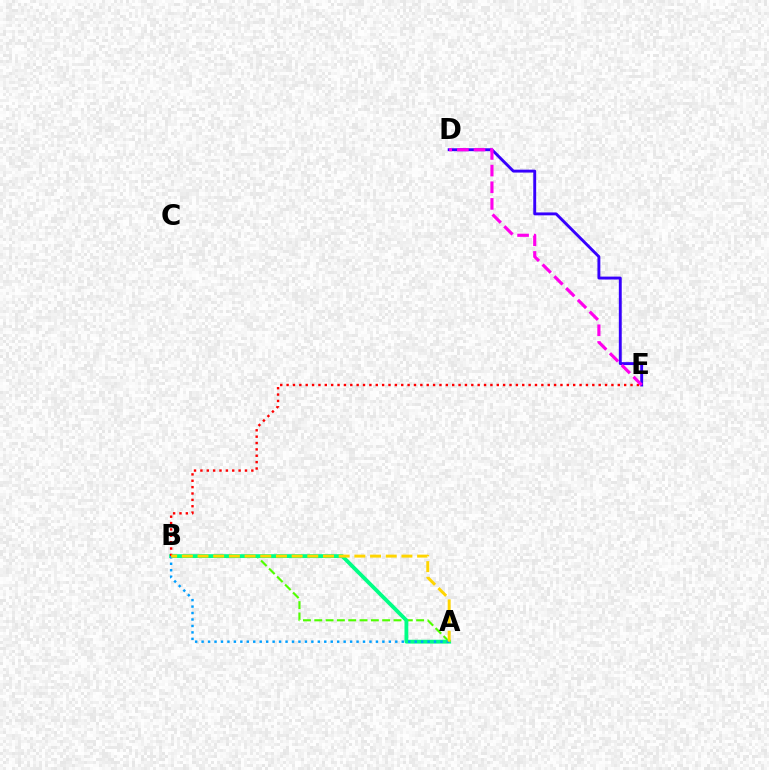{('D', 'E'): [{'color': '#3700ff', 'line_style': 'solid', 'thickness': 2.09}, {'color': '#ff00ed', 'line_style': 'dashed', 'thickness': 2.26}], ('A', 'B'): [{'color': '#4fff00', 'line_style': 'dashed', 'thickness': 1.54}, {'color': '#00ff86', 'line_style': 'solid', 'thickness': 2.75}, {'color': '#009eff', 'line_style': 'dotted', 'thickness': 1.75}, {'color': '#ffd500', 'line_style': 'dashed', 'thickness': 2.13}], ('B', 'E'): [{'color': '#ff0000', 'line_style': 'dotted', 'thickness': 1.73}]}